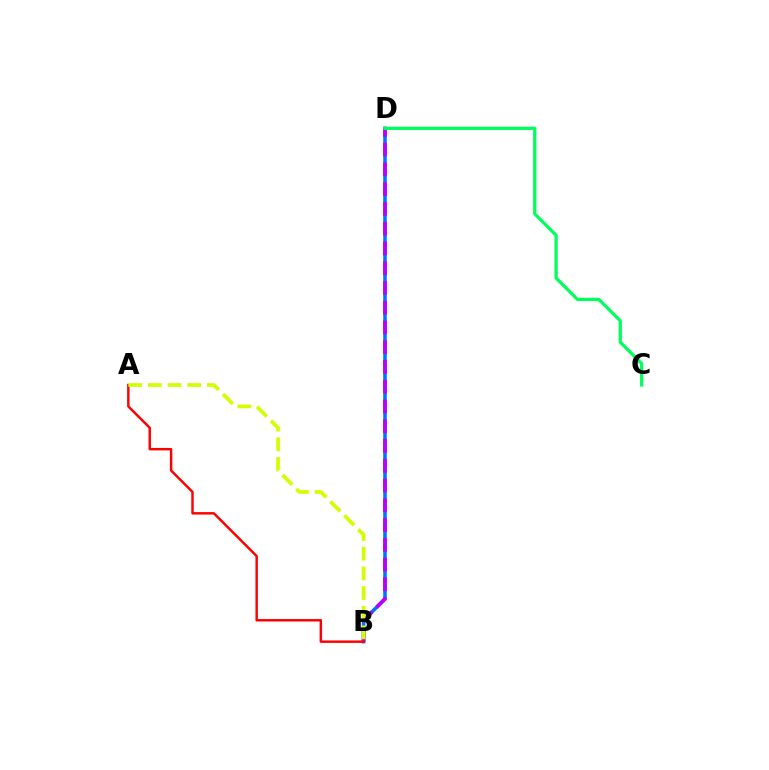{('B', 'D'): [{'color': '#0074ff', 'line_style': 'solid', 'thickness': 2.57}, {'color': '#b900ff', 'line_style': 'dashed', 'thickness': 2.68}], ('A', 'B'): [{'color': '#ff0000', 'line_style': 'solid', 'thickness': 1.77}, {'color': '#d1ff00', 'line_style': 'dashed', 'thickness': 2.67}], ('C', 'D'): [{'color': '#00ff5c', 'line_style': 'solid', 'thickness': 2.33}]}